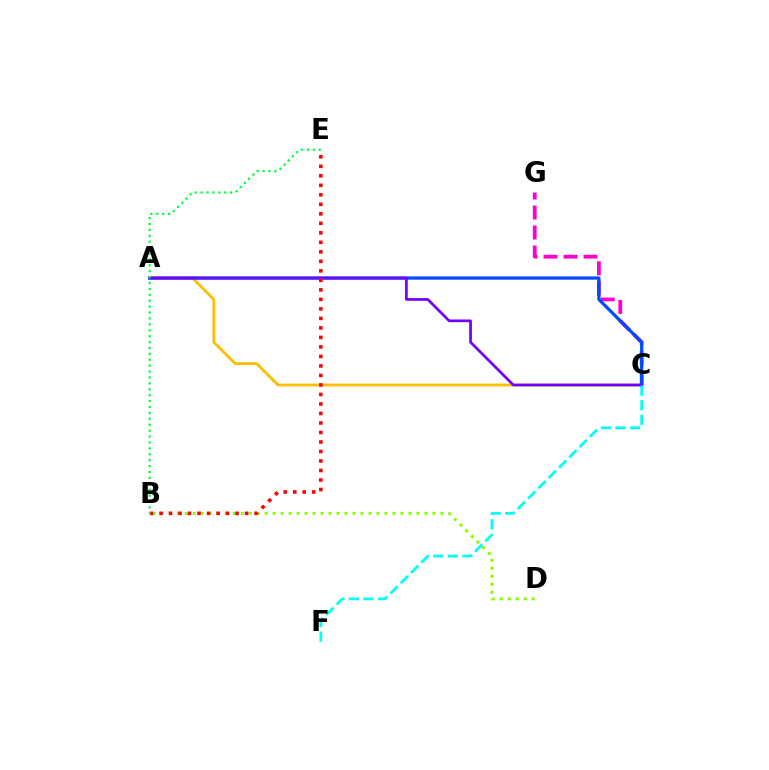{('C', 'G'): [{'color': '#ff00cf', 'line_style': 'dashed', 'thickness': 2.72}], ('B', 'D'): [{'color': '#84ff00', 'line_style': 'dotted', 'thickness': 2.17}], ('A', 'C'): [{'color': '#ffbd00', 'line_style': 'solid', 'thickness': 2.02}, {'color': '#004bff', 'line_style': 'solid', 'thickness': 2.34}, {'color': '#7200ff', 'line_style': 'solid', 'thickness': 1.95}], ('B', 'E'): [{'color': '#ff0000', 'line_style': 'dotted', 'thickness': 2.58}, {'color': '#00ff39', 'line_style': 'dotted', 'thickness': 1.6}], ('C', 'F'): [{'color': '#00fff6', 'line_style': 'dashed', 'thickness': 1.98}]}